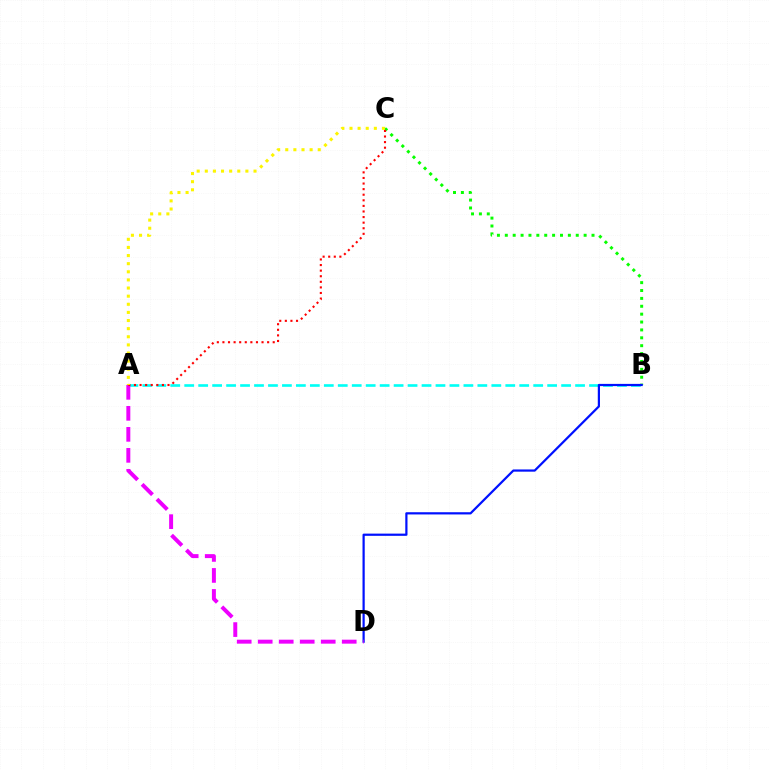{('A', 'B'): [{'color': '#00fff6', 'line_style': 'dashed', 'thickness': 1.9}], ('B', 'C'): [{'color': '#08ff00', 'line_style': 'dotted', 'thickness': 2.14}], ('B', 'D'): [{'color': '#0010ff', 'line_style': 'solid', 'thickness': 1.6}], ('A', 'D'): [{'color': '#ee00ff', 'line_style': 'dashed', 'thickness': 2.85}], ('A', 'C'): [{'color': '#ff0000', 'line_style': 'dotted', 'thickness': 1.52}, {'color': '#fcf500', 'line_style': 'dotted', 'thickness': 2.21}]}